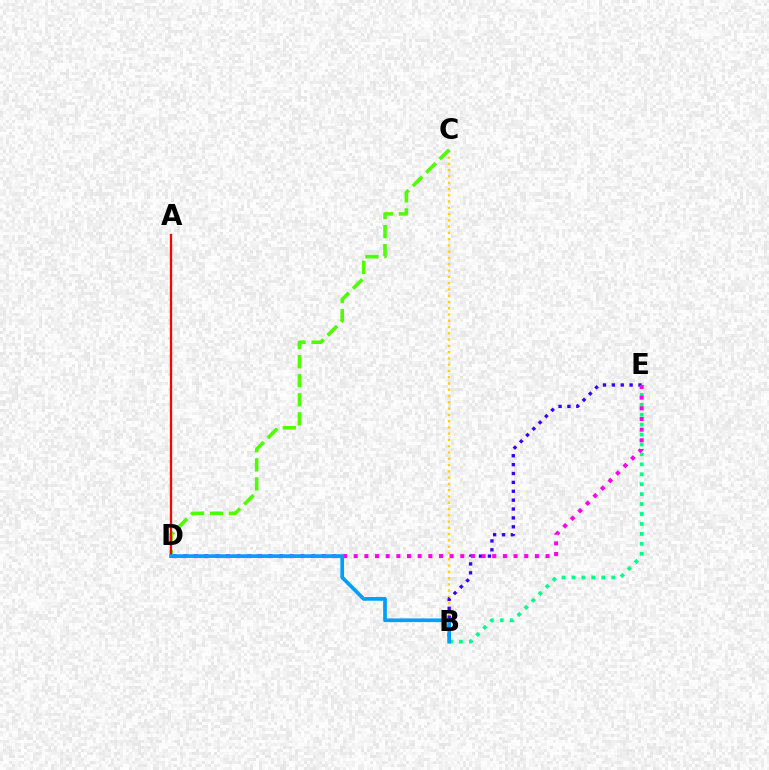{('B', 'C'): [{'color': '#ffd500', 'line_style': 'dotted', 'thickness': 1.71}], ('C', 'D'): [{'color': '#4fff00', 'line_style': 'dashed', 'thickness': 2.59}], ('B', 'E'): [{'color': '#00ff86', 'line_style': 'dotted', 'thickness': 2.7}, {'color': '#3700ff', 'line_style': 'dotted', 'thickness': 2.41}], ('A', 'D'): [{'color': '#ff0000', 'line_style': 'solid', 'thickness': 1.65}], ('D', 'E'): [{'color': '#ff00ed', 'line_style': 'dotted', 'thickness': 2.9}], ('B', 'D'): [{'color': '#009eff', 'line_style': 'solid', 'thickness': 2.66}]}